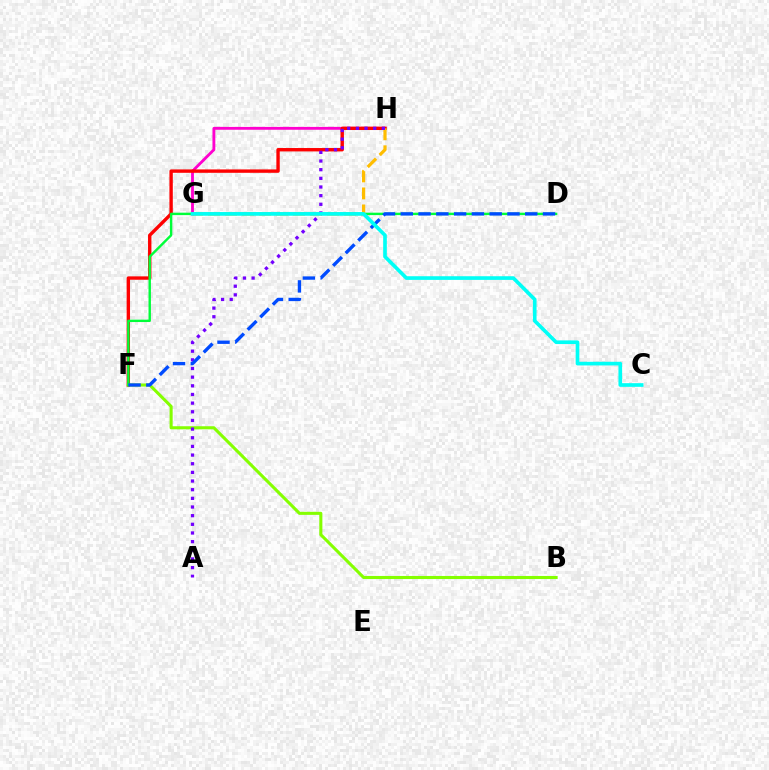{('G', 'H'): [{'color': '#ff00cf', 'line_style': 'solid', 'thickness': 2.05}, {'color': '#ffbd00', 'line_style': 'dashed', 'thickness': 2.31}], ('F', 'H'): [{'color': '#ff0000', 'line_style': 'solid', 'thickness': 2.43}], ('B', 'F'): [{'color': '#84ff00', 'line_style': 'solid', 'thickness': 2.21}], ('D', 'F'): [{'color': '#00ff39', 'line_style': 'solid', 'thickness': 1.74}, {'color': '#004bff', 'line_style': 'dashed', 'thickness': 2.42}], ('A', 'H'): [{'color': '#7200ff', 'line_style': 'dotted', 'thickness': 2.35}], ('C', 'G'): [{'color': '#00fff6', 'line_style': 'solid', 'thickness': 2.63}]}